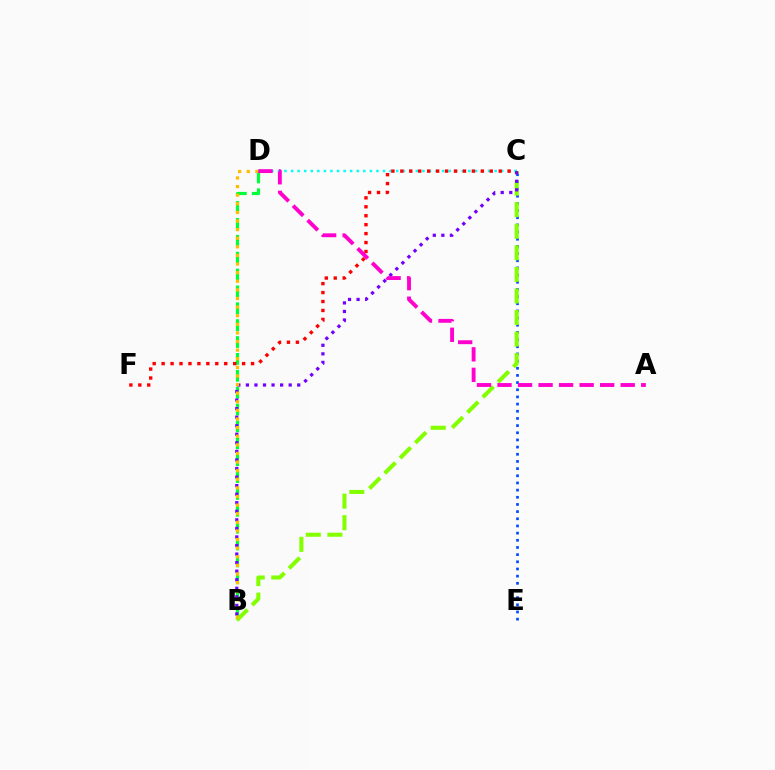{('C', 'D'): [{'color': '#00fff6', 'line_style': 'dotted', 'thickness': 1.78}], ('C', 'E'): [{'color': '#004bff', 'line_style': 'dotted', 'thickness': 1.95}], ('B', 'D'): [{'color': '#00ff39', 'line_style': 'dashed', 'thickness': 2.29}, {'color': '#ffbd00', 'line_style': 'dotted', 'thickness': 2.34}], ('B', 'C'): [{'color': '#84ff00', 'line_style': 'dashed', 'thickness': 2.93}, {'color': '#7200ff', 'line_style': 'dotted', 'thickness': 2.32}], ('C', 'F'): [{'color': '#ff0000', 'line_style': 'dotted', 'thickness': 2.43}], ('A', 'D'): [{'color': '#ff00cf', 'line_style': 'dashed', 'thickness': 2.79}]}